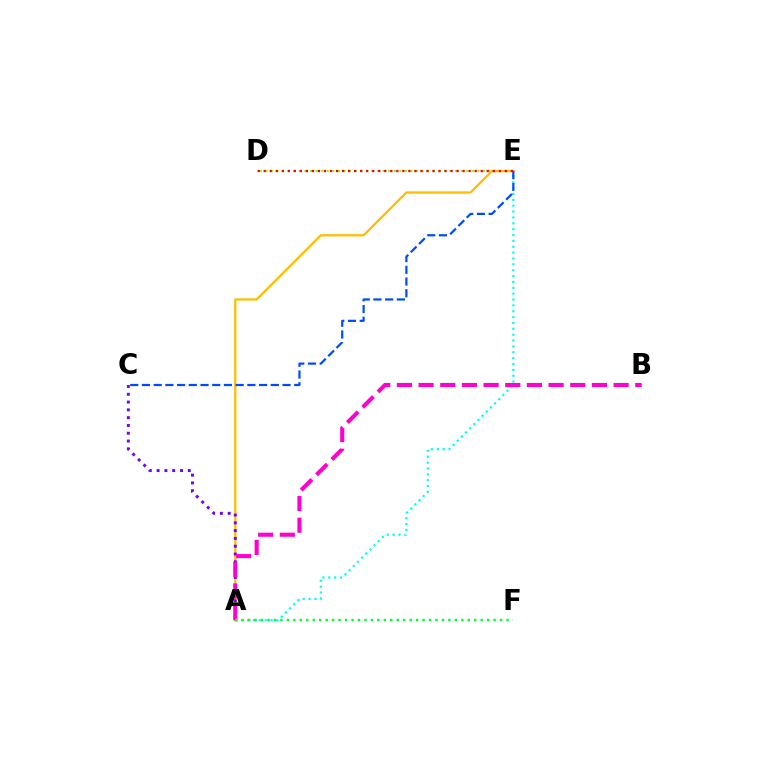{('D', 'E'): [{'color': '#84ff00', 'line_style': 'dotted', 'thickness': 1.52}, {'color': '#ff0000', 'line_style': 'dotted', 'thickness': 1.64}], ('A', 'E'): [{'color': '#ffbd00', 'line_style': 'solid', 'thickness': 1.64}, {'color': '#00fff6', 'line_style': 'dotted', 'thickness': 1.59}], ('A', 'C'): [{'color': '#7200ff', 'line_style': 'dotted', 'thickness': 2.12}], ('A', 'B'): [{'color': '#ff00cf', 'line_style': 'dashed', 'thickness': 2.94}], ('A', 'F'): [{'color': '#00ff39', 'line_style': 'dotted', 'thickness': 1.76}], ('C', 'E'): [{'color': '#004bff', 'line_style': 'dashed', 'thickness': 1.59}]}